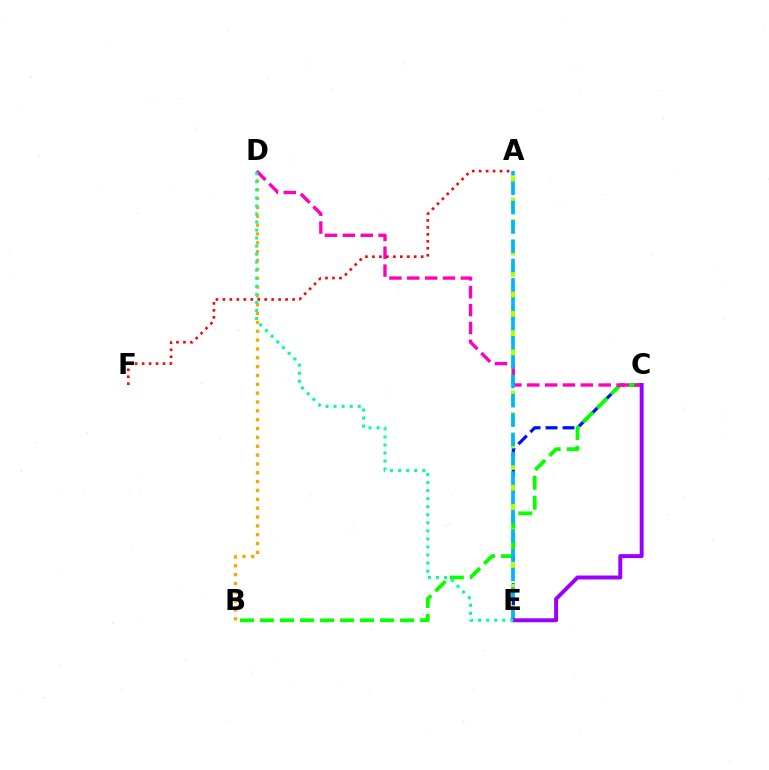{('B', 'D'): [{'color': '#ffa500', 'line_style': 'dotted', 'thickness': 2.4}], ('C', 'E'): [{'color': '#0010ff', 'line_style': 'dashed', 'thickness': 2.31}, {'color': '#9b00ff', 'line_style': 'solid', 'thickness': 2.85}], ('A', 'E'): [{'color': '#b3ff00', 'line_style': 'dashed', 'thickness': 2.91}, {'color': '#00b5ff', 'line_style': 'dashed', 'thickness': 2.62}], ('B', 'C'): [{'color': '#08ff00', 'line_style': 'dashed', 'thickness': 2.72}], ('C', 'D'): [{'color': '#ff00bd', 'line_style': 'dashed', 'thickness': 2.43}], ('A', 'F'): [{'color': '#ff0000', 'line_style': 'dotted', 'thickness': 1.89}], ('D', 'E'): [{'color': '#00ff9d', 'line_style': 'dotted', 'thickness': 2.19}]}